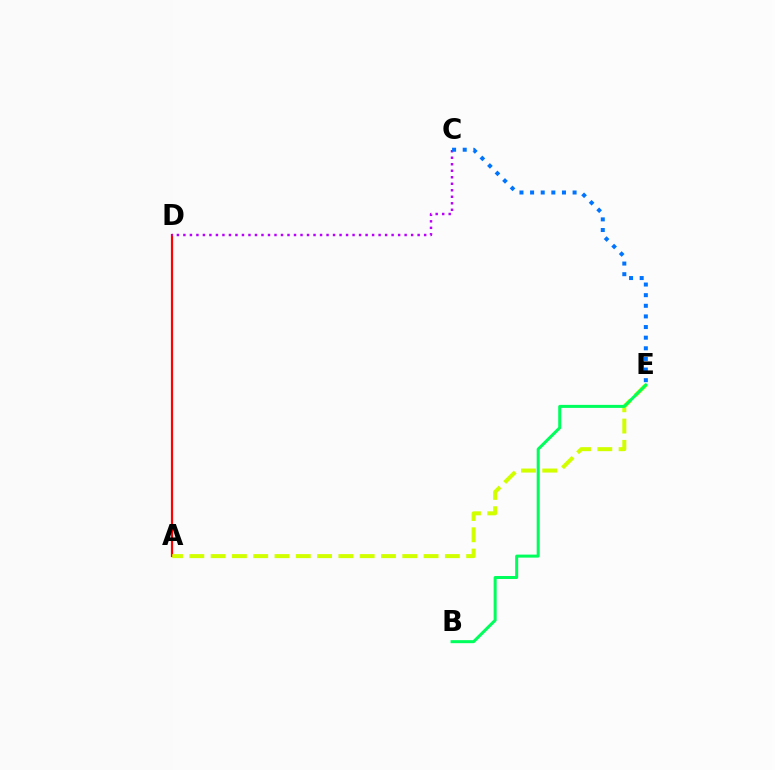{('A', 'D'): [{'color': '#ff0000', 'line_style': 'solid', 'thickness': 1.59}], ('A', 'E'): [{'color': '#d1ff00', 'line_style': 'dashed', 'thickness': 2.89}], ('C', 'D'): [{'color': '#b900ff', 'line_style': 'dotted', 'thickness': 1.77}], ('B', 'E'): [{'color': '#00ff5c', 'line_style': 'solid', 'thickness': 2.18}], ('C', 'E'): [{'color': '#0074ff', 'line_style': 'dotted', 'thickness': 2.89}]}